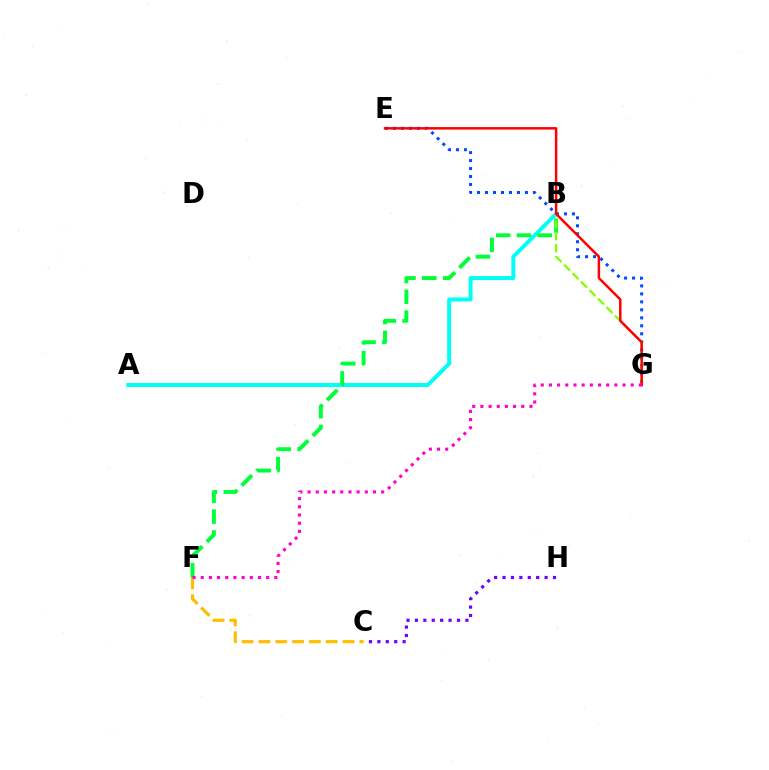{('C', 'F'): [{'color': '#ffbd00', 'line_style': 'dashed', 'thickness': 2.28}], ('A', 'B'): [{'color': '#00fff6', 'line_style': 'solid', 'thickness': 2.87}], ('B', 'F'): [{'color': '#00ff39', 'line_style': 'dashed', 'thickness': 2.83}], ('E', 'G'): [{'color': '#004bff', 'line_style': 'dotted', 'thickness': 2.17}, {'color': '#ff0000', 'line_style': 'solid', 'thickness': 1.79}], ('B', 'G'): [{'color': '#84ff00', 'line_style': 'dashed', 'thickness': 1.63}], ('C', 'H'): [{'color': '#7200ff', 'line_style': 'dotted', 'thickness': 2.29}], ('F', 'G'): [{'color': '#ff00cf', 'line_style': 'dotted', 'thickness': 2.22}]}